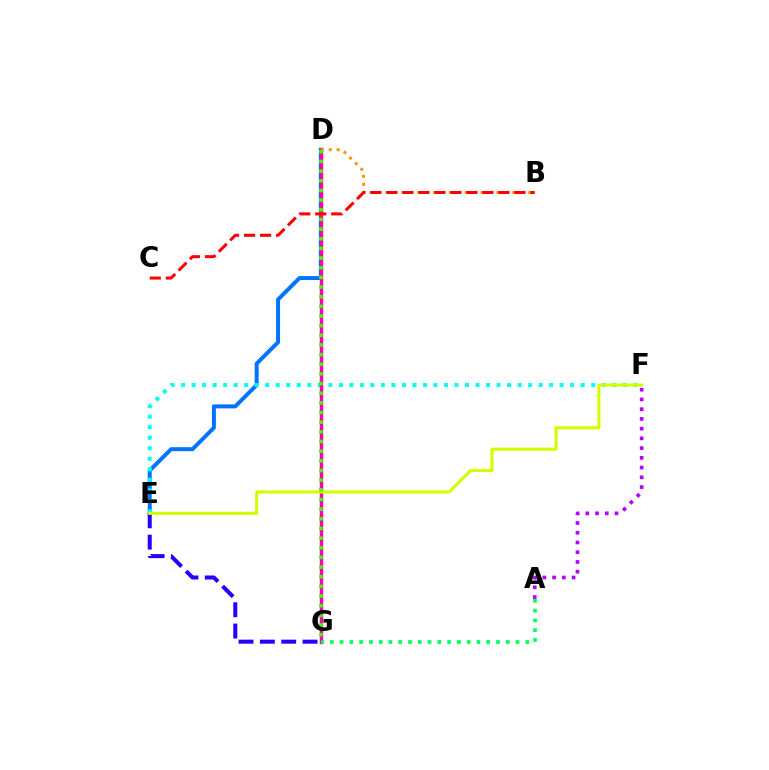{('D', 'E'): [{'color': '#0074ff', 'line_style': 'solid', 'thickness': 2.86}], ('E', 'F'): [{'color': '#00fff6', 'line_style': 'dotted', 'thickness': 2.86}, {'color': '#d1ff00', 'line_style': 'solid', 'thickness': 2.21}], ('E', 'G'): [{'color': '#2500ff', 'line_style': 'dashed', 'thickness': 2.9}], ('D', 'G'): [{'color': '#ff00ac', 'line_style': 'solid', 'thickness': 2.5}, {'color': '#3dff00', 'line_style': 'dotted', 'thickness': 2.62}], ('B', 'D'): [{'color': '#ff9400', 'line_style': 'dotted', 'thickness': 2.15}], ('A', 'G'): [{'color': '#00ff5c', 'line_style': 'dotted', 'thickness': 2.66}], ('A', 'F'): [{'color': '#b900ff', 'line_style': 'dotted', 'thickness': 2.64}], ('B', 'C'): [{'color': '#ff0000', 'line_style': 'dashed', 'thickness': 2.17}]}